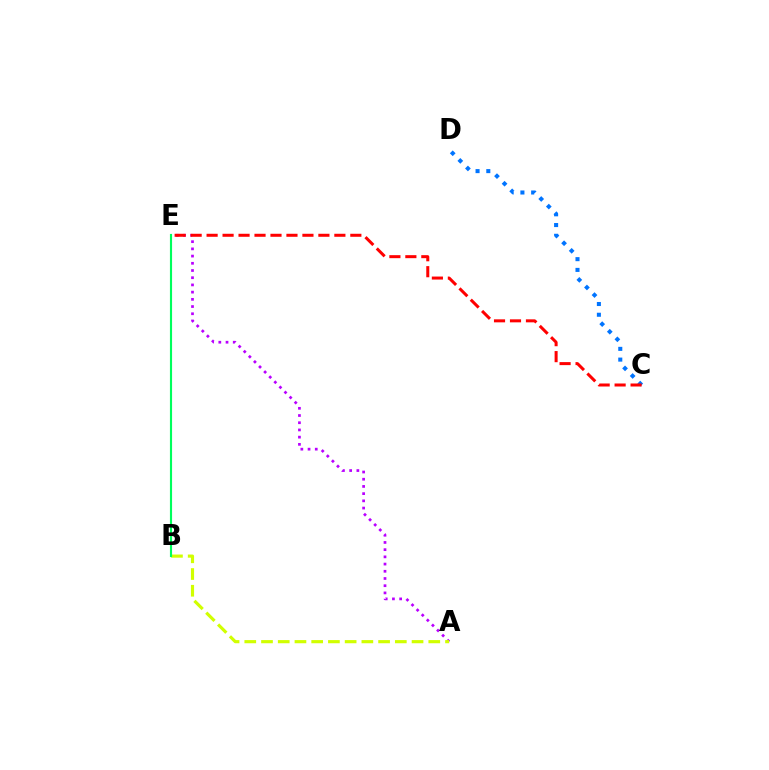{('A', 'E'): [{'color': '#b900ff', 'line_style': 'dotted', 'thickness': 1.96}], ('C', 'D'): [{'color': '#0074ff', 'line_style': 'dotted', 'thickness': 2.92}], ('A', 'B'): [{'color': '#d1ff00', 'line_style': 'dashed', 'thickness': 2.27}], ('B', 'E'): [{'color': '#00ff5c', 'line_style': 'solid', 'thickness': 1.54}], ('C', 'E'): [{'color': '#ff0000', 'line_style': 'dashed', 'thickness': 2.17}]}